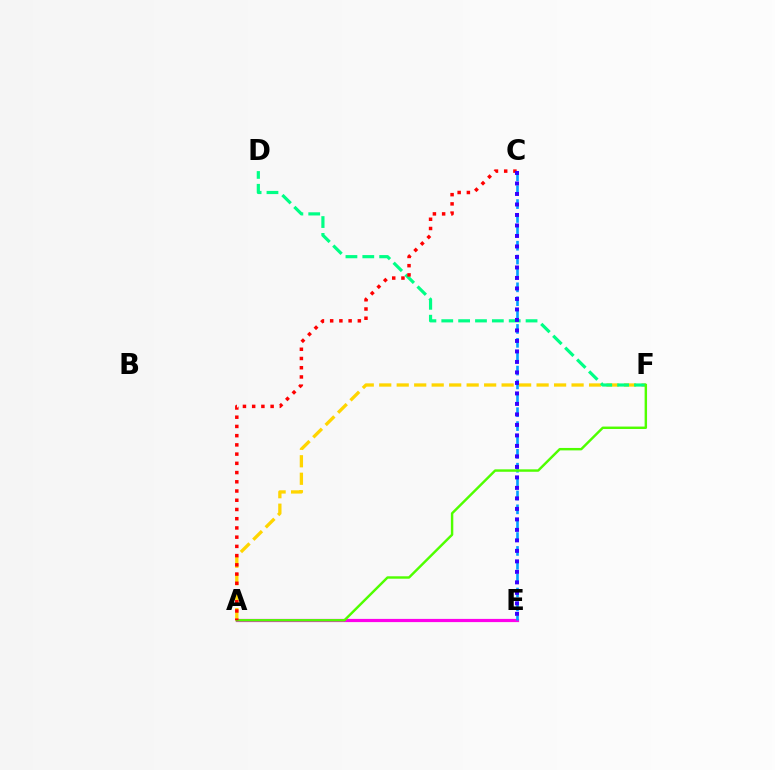{('A', 'E'): [{'color': '#ff00ed', 'line_style': 'solid', 'thickness': 2.31}], ('A', 'F'): [{'color': '#ffd500', 'line_style': 'dashed', 'thickness': 2.38}, {'color': '#4fff00', 'line_style': 'solid', 'thickness': 1.75}], ('C', 'E'): [{'color': '#009eff', 'line_style': 'dashed', 'thickness': 1.88}, {'color': '#3700ff', 'line_style': 'dotted', 'thickness': 2.85}], ('D', 'F'): [{'color': '#00ff86', 'line_style': 'dashed', 'thickness': 2.29}], ('A', 'C'): [{'color': '#ff0000', 'line_style': 'dotted', 'thickness': 2.51}]}